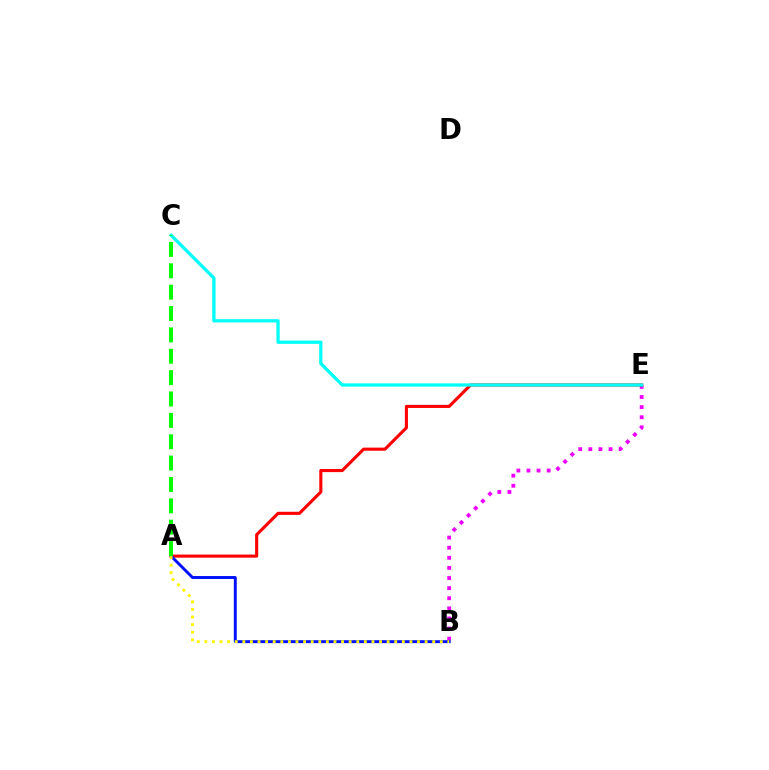{('B', 'E'): [{'color': '#ee00ff', 'line_style': 'dotted', 'thickness': 2.75}], ('A', 'E'): [{'color': '#ff0000', 'line_style': 'solid', 'thickness': 2.24}], ('A', 'B'): [{'color': '#0010ff', 'line_style': 'solid', 'thickness': 2.11}, {'color': '#fcf500', 'line_style': 'dotted', 'thickness': 2.06}], ('C', 'E'): [{'color': '#00fff6', 'line_style': 'solid', 'thickness': 2.35}], ('A', 'C'): [{'color': '#08ff00', 'line_style': 'dashed', 'thickness': 2.9}]}